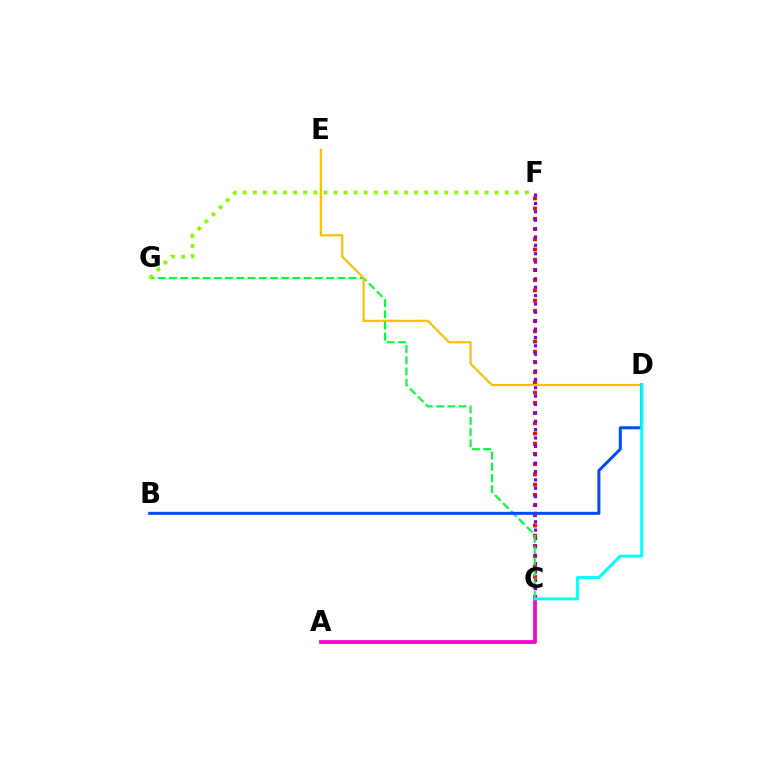{('C', 'F'): [{'color': '#ff0000', 'line_style': 'dotted', 'thickness': 2.78}, {'color': '#7200ff', 'line_style': 'dotted', 'thickness': 2.28}], ('C', 'G'): [{'color': '#00ff39', 'line_style': 'dashed', 'thickness': 1.52}], ('F', 'G'): [{'color': '#84ff00', 'line_style': 'dotted', 'thickness': 2.74}], ('A', 'C'): [{'color': '#ff00cf', 'line_style': 'solid', 'thickness': 2.69}], ('D', 'E'): [{'color': '#ffbd00', 'line_style': 'solid', 'thickness': 1.56}], ('B', 'D'): [{'color': '#004bff', 'line_style': 'solid', 'thickness': 2.16}], ('C', 'D'): [{'color': '#00fff6', 'line_style': 'solid', 'thickness': 2.08}]}